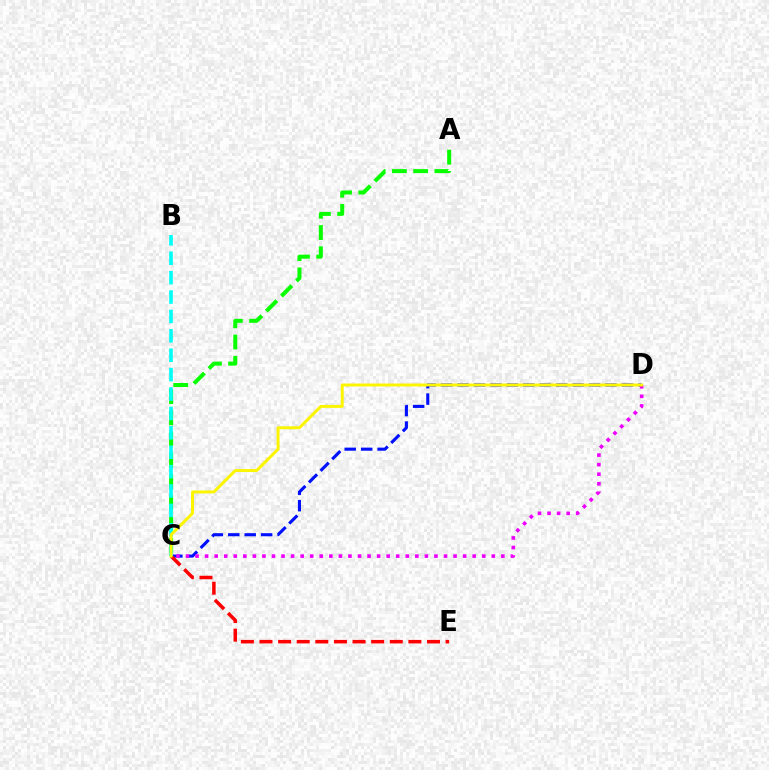{('A', 'C'): [{'color': '#08ff00', 'line_style': 'dashed', 'thickness': 2.89}], ('C', 'D'): [{'color': '#0010ff', 'line_style': 'dashed', 'thickness': 2.23}, {'color': '#ee00ff', 'line_style': 'dotted', 'thickness': 2.6}, {'color': '#fcf500', 'line_style': 'solid', 'thickness': 2.13}], ('C', 'E'): [{'color': '#ff0000', 'line_style': 'dashed', 'thickness': 2.53}], ('B', 'C'): [{'color': '#00fff6', 'line_style': 'dashed', 'thickness': 2.64}]}